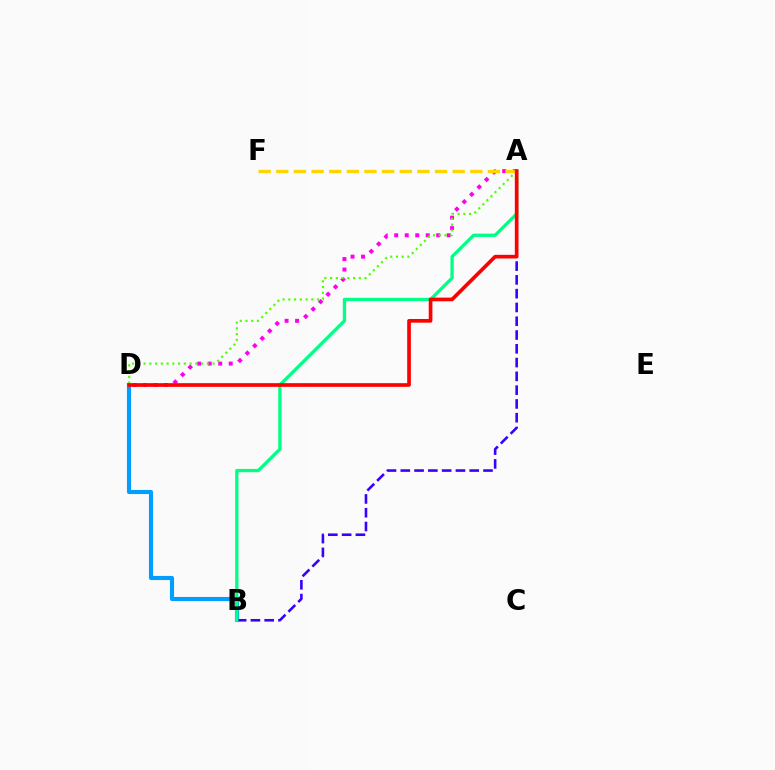{('B', 'D'): [{'color': '#009eff', 'line_style': 'solid', 'thickness': 2.97}], ('A', 'B'): [{'color': '#3700ff', 'line_style': 'dashed', 'thickness': 1.87}, {'color': '#00ff86', 'line_style': 'solid', 'thickness': 2.37}], ('A', 'D'): [{'color': '#ff00ed', 'line_style': 'dotted', 'thickness': 2.85}, {'color': '#4fff00', 'line_style': 'dotted', 'thickness': 1.56}, {'color': '#ff0000', 'line_style': 'solid', 'thickness': 2.65}], ('A', 'F'): [{'color': '#ffd500', 'line_style': 'dashed', 'thickness': 2.4}]}